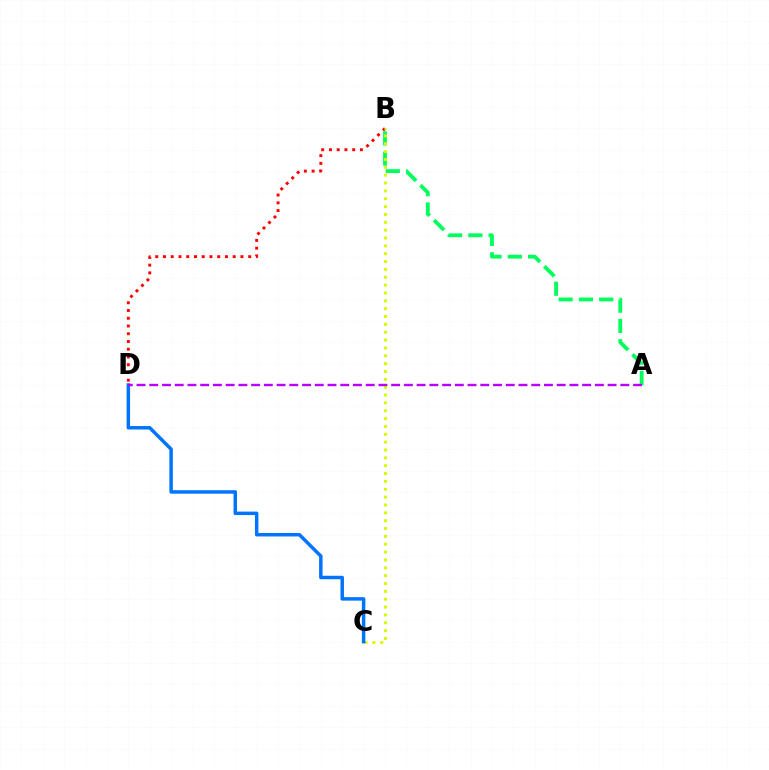{('A', 'B'): [{'color': '#00ff5c', 'line_style': 'dashed', 'thickness': 2.75}], ('B', 'D'): [{'color': '#ff0000', 'line_style': 'dotted', 'thickness': 2.1}], ('B', 'C'): [{'color': '#d1ff00', 'line_style': 'dotted', 'thickness': 2.13}], ('C', 'D'): [{'color': '#0074ff', 'line_style': 'solid', 'thickness': 2.5}], ('A', 'D'): [{'color': '#b900ff', 'line_style': 'dashed', 'thickness': 1.73}]}